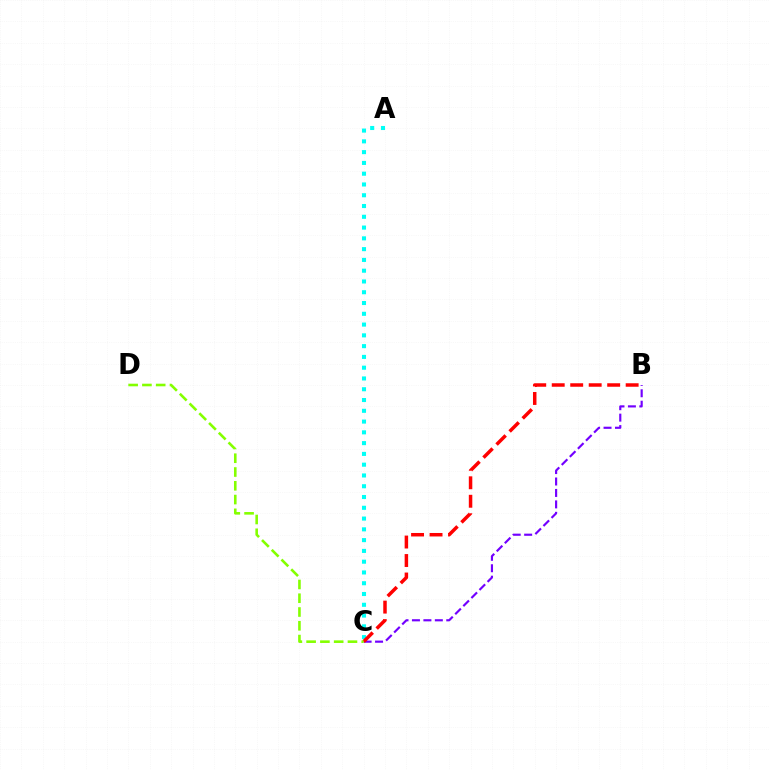{('B', 'C'): [{'color': '#7200ff', 'line_style': 'dashed', 'thickness': 1.55}, {'color': '#ff0000', 'line_style': 'dashed', 'thickness': 2.51}], ('A', 'C'): [{'color': '#00fff6', 'line_style': 'dotted', 'thickness': 2.93}], ('C', 'D'): [{'color': '#84ff00', 'line_style': 'dashed', 'thickness': 1.87}]}